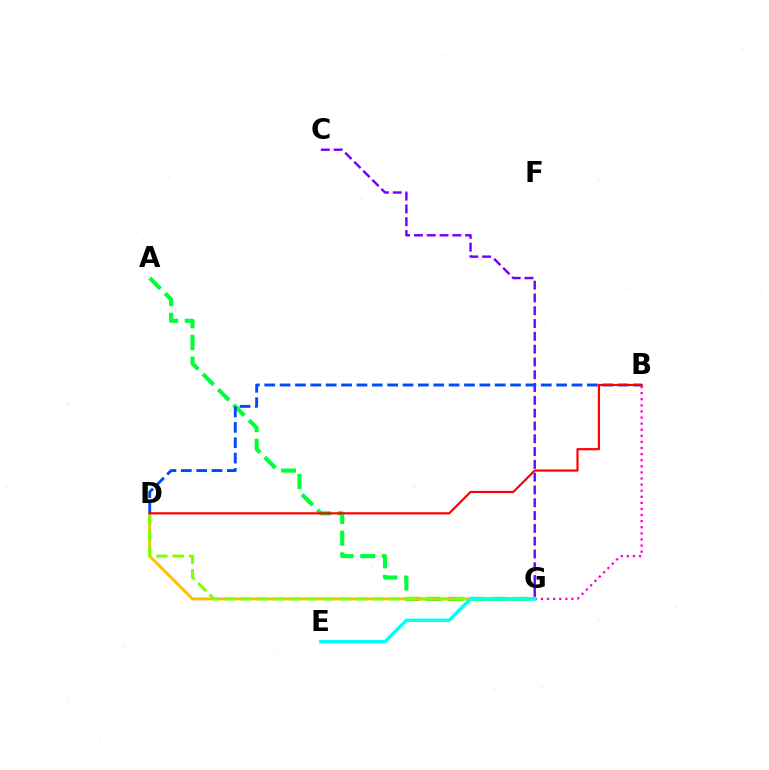{('A', 'G'): [{'color': '#00ff39', 'line_style': 'dashed', 'thickness': 2.96}], ('B', 'G'): [{'color': '#ff00cf', 'line_style': 'dotted', 'thickness': 1.66}], ('D', 'G'): [{'color': '#ffbd00', 'line_style': 'solid', 'thickness': 2.1}, {'color': '#84ff00', 'line_style': 'dashed', 'thickness': 2.23}], ('C', 'G'): [{'color': '#7200ff', 'line_style': 'dashed', 'thickness': 1.74}], ('B', 'D'): [{'color': '#004bff', 'line_style': 'dashed', 'thickness': 2.09}, {'color': '#ff0000', 'line_style': 'solid', 'thickness': 1.57}], ('E', 'G'): [{'color': '#00fff6', 'line_style': 'solid', 'thickness': 2.45}]}